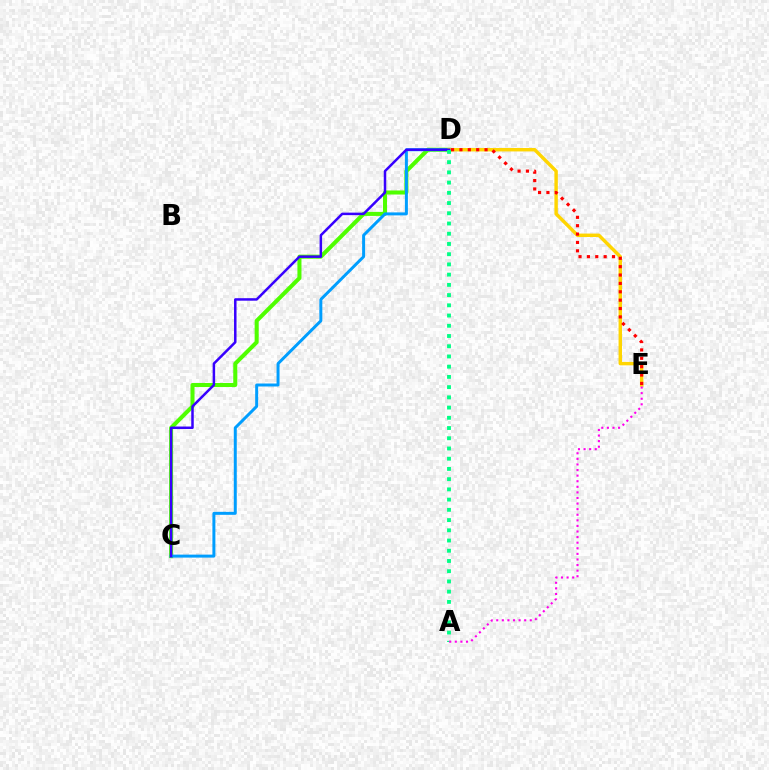{('C', 'D'): [{'color': '#4fff00', 'line_style': 'solid', 'thickness': 2.91}, {'color': '#009eff', 'line_style': 'solid', 'thickness': 2.14}, {'color': '#3700ff', 'line_style': 'solid', 'thickness': 1.8}], ('D', 'E'): [{'color': '#ffd500', 'line_style': 'solid', 'thickness': 2.47}, {'color': '#ff0000', 'line_style': 'dotted', 'thickness': 2.28}], ('A', 'D'): [{'color': '#00ff86', 'line_style': 'dotted', 'thickness': 2.78}], ('A', 'E'): [{'color': '#ff00ed', 'line_style': 'dotted', 'thickness': 1.52}]}